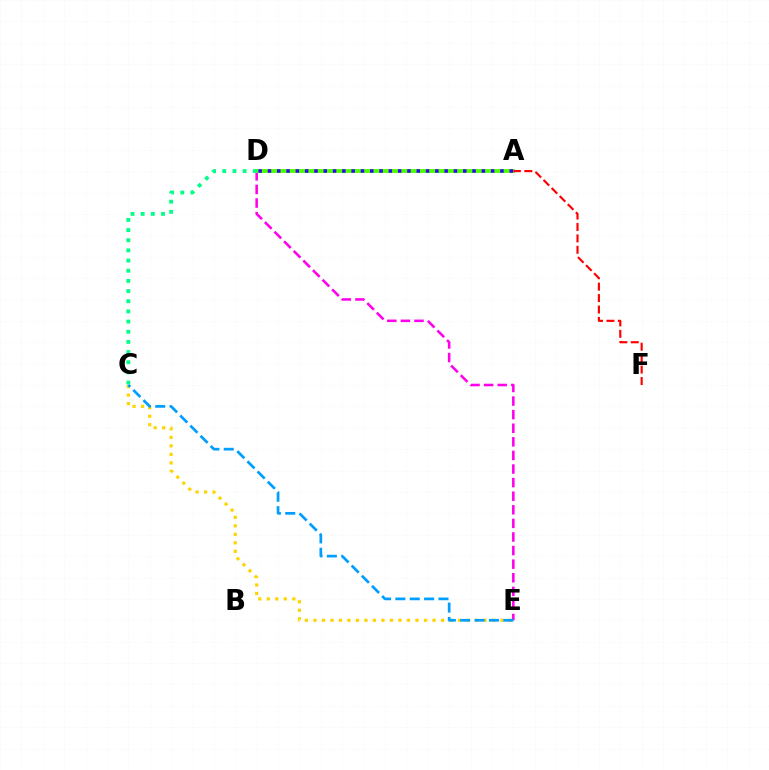{('D', 'E'): [{'color': '#ff00ed', 'line_style': 'dashed', 'thickness': 1.85}], ('A', 'D'): [{'color': '#4fff00', 'line_style': 'solid', 'thickness': 2.78}, {'color': '#3700ff', 'line_style': 'dotted', 'thickness': 2.53}], ('C', 'E'): [{'color': '#ffd500', 'line_style': 'dotted', 'thickness': 2.31}, {'color': '#009eff', 'line_style': 'dashed', 'thickness': 1.95}], ('A', 'F'): [{'color': '#ff0000', 'line_style': 'dashed', 'thickness': 1.55}], ('C', 'D'): [{'color': '#00ff86', 'line_style': 'dotted', 'thickness': 2.76}]}